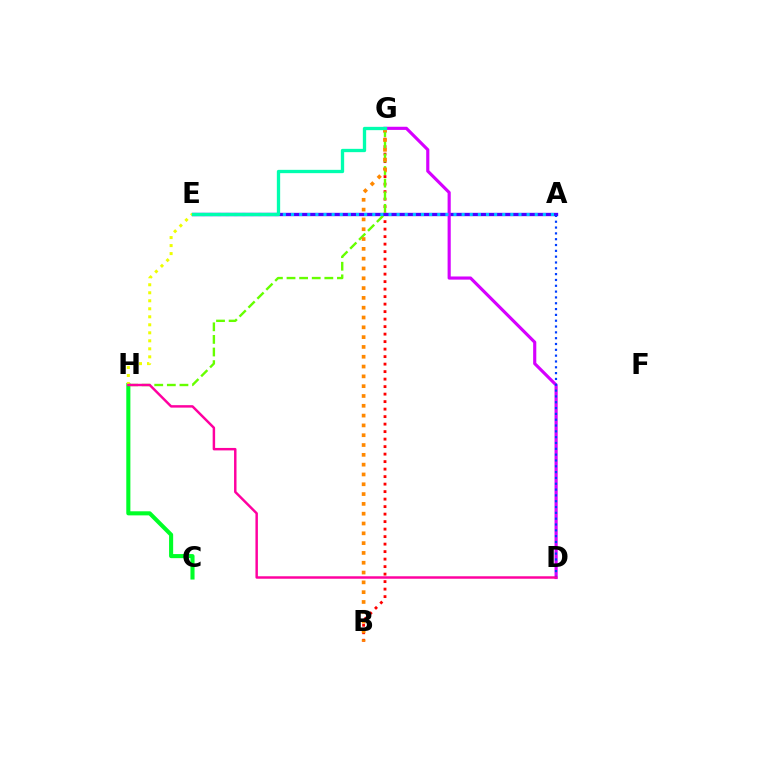{('B', 'G'): [{'color': '#ff0000', 'line_style': 'dotted', 'thickness': 2.04}, {'color': '#ff8800', 'line_style': 'dotted', 'thickness': 2.67}], ('A', 'E'): [{'color': '#4f00ff', 'line_style': 'solid', 'thickness': 2.39}, {'color': '#00c7ff', 'line_style': 'dotted', 'thickness': 2.21}], ('C', 'H'): [{'color': '#00ff27', 'line_style': 'solid', 'thickness': 2.94}], ('D', 'G'): [{'color': '#d600ff', 'line_style': 'solid', 'thickness': 2.27}], ('A', 'D'): [{'color': '#003fff', 'line_style': 'dotted', 'thickness': 1.58}], ('E', 'H'): [{'color': '#eeff00', 'line_style': 'dotted', 'thickness': 2.18}], ('G', 'H'): [{'color': '#66ff00', 'line_style': 'dashed', 'thickness': 1.71}], ('D', 'H'): [{'color': '#ff00a0', 'line_style': 'solid', 'thickness': 1.77}], ('E', 'G'): [{'color': '#00ffaf', 'line_style': 'solid', 'thickness': 2.39}]}